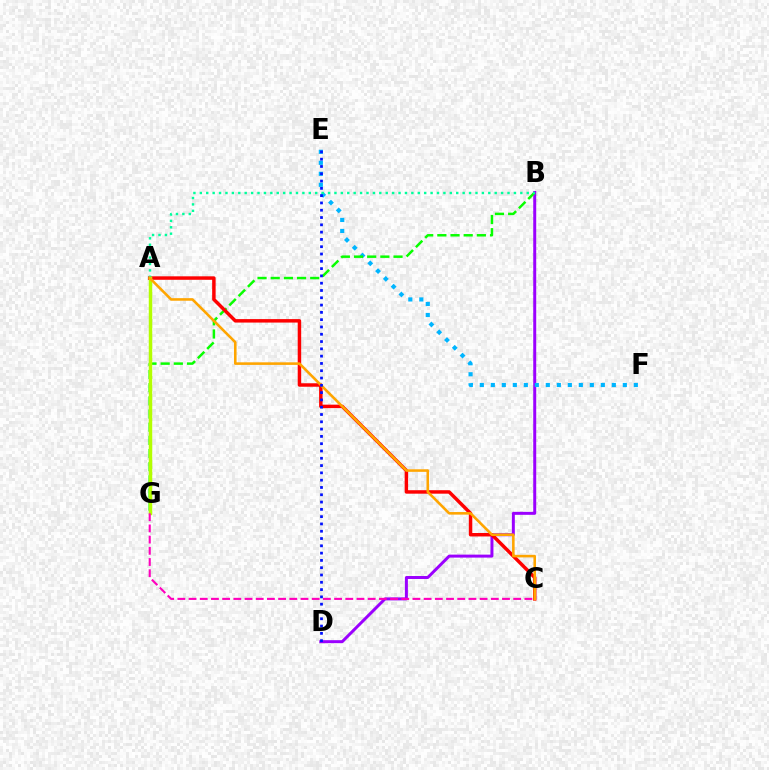{('B', 'D'): [{'color': '#9b00ff', 'line_style': 'solid', 'thickness': 2.14}], ('E', 'F'): [{'color': '#00b5ff', 'line_style': 'dotted', 'thickness': 2.99}], ('B', 'G'): [{'color': '#08ff00', 'line_style': 'dashed', 'thickness': 1.79}], ('A', 'C'): [{'color': '#ff0000', 'line_style': 'solid', 'thickness': 2.5}, {'color': '#ffa500', 'line_style': 'solid', 'thickness': 1.86}], ('A', 'B'): [{'color': '#00ff9d', 'line_style': 'dotted', 'thickness': 1.74}], ('A', 'G'): [{'color': '#b3ff00', 'line_style': 'solid', 'thickness': 2.5}], ('D', 'E'): [{'color': '#0010ff', 'line_style': 'dotted', 'thickness': 1.98}], ('C', 'G'): [{'color': '#ff00bd', 'line_style': 'dashed', 'thickness': 1.52}]}